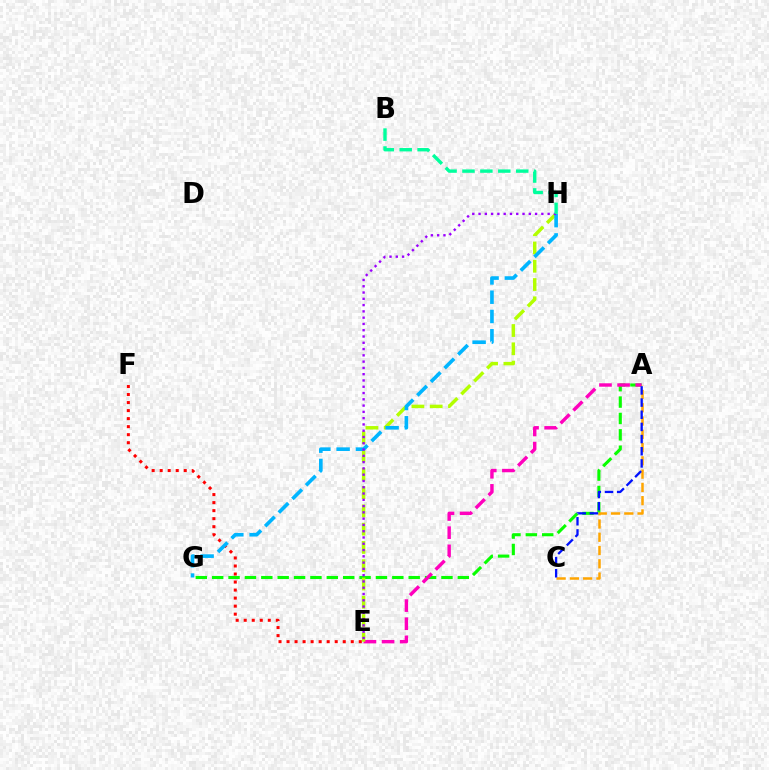{('A', 'G'): [{'color': '#08ff00', 'line_style': 'dashed', 'thickness': 2.22}], ('A', 'E'): [{'color': '#ff00bd', 'line_style': 'dashed', 'thickness': 2.46}], ('E', 'H'): [{'color': '#b3ff00', 'line_style': 'dashed', 'thickness': 2.48}, {'color': '#9b00ff', 'line_style': 'dotted', 'thickness': 1.71}], ('E', 'F'): [{'color': '#ff0000', 'line_style': 'dotted', 'thickness': 2.18}], ('A', 'C'): [{'color': '#ffa500', 'line_style': 'dashed', 'thickness': 1.8}, {'color': '#0010ff', 'line_style': 'dashed', 'thickness': 1.65}], ('G', 'H'): [{'color': '#00b5ff', 'line_style': 'dashed', 'thickness': 2.62}], ('B', 'H'): [{'color': '#00ff9d', 'line_style': 'dashed', 'thickness': 2.43}]}